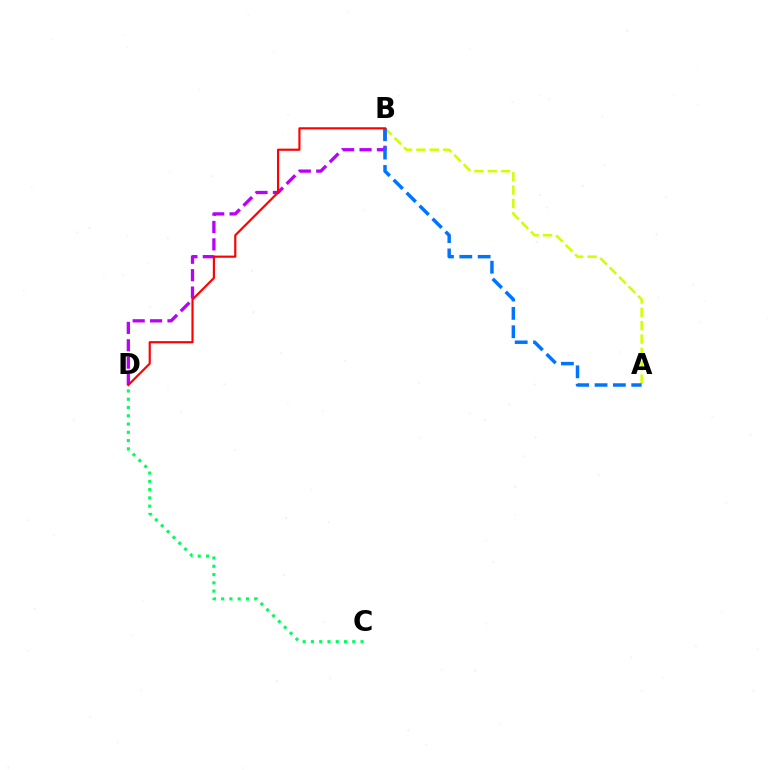{('A', 'B'): [{'color': '#d1ff00', 'line_style': 'dashed', 'thickness': 1.82}, {'color': '#0074ff', 'line_style': 'dashed', 'thickness': 2.49}], ('B', 'D'): [{'color': '#b900ff', 'line_style': 'dashed', 'thickness': 2.36}, {'color': '#ff0000', 'line_style': 'solid', 'thickness': 1.55}], ('C', 'D'): [{'color': '#00ff5c', 'line_style': 'dotted', 'thickness': 2.25}]}